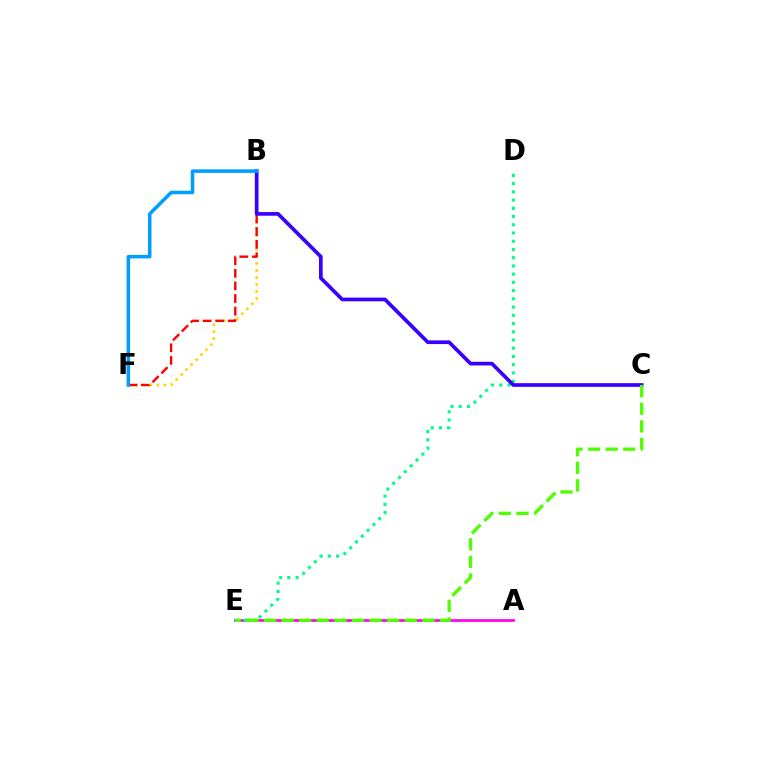{('A', 'E'): [{'color': '#ff00ed', 'line_style': 'solid', 'thickness': 1.94}], ('B', 'F'): [{'color': '#ffd500', 'line_style': 'dotted', 'thickness': 1.91}, {'color': '#ff0000', 'line_style': 'dashed', 'thickness': 1.71}, {'color': '#009eff', 'line_style': 'solid', 'thickness': 2.54}], ('D', 'E'): [{'color': '#00ff86', 'line_style': 'dotted', 'thickness': 2.24}], ('B', 'C'): [{'color': '#3700ff', 'line_style': 'solid', 'thickness': 2.65}], ('C', 'E'): [{'color': '#4fff00', 'line_style': 'dashed', 'thickness': 2.39}]}